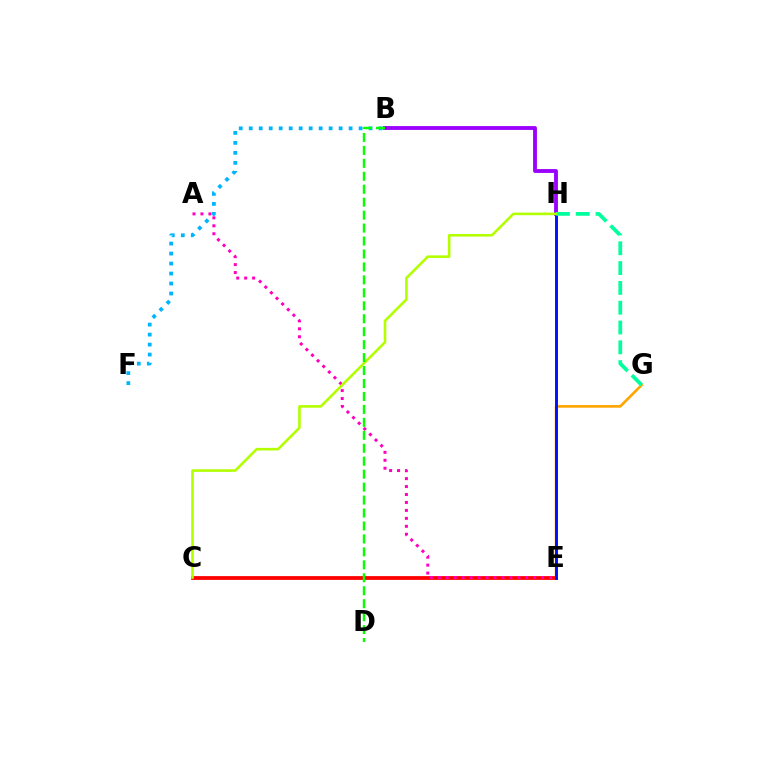{('E', 'G'): [{'color': '#ffa500', 'line_style': 'solid', 'thickness': 1.9}], ('C', 'E'): [{'color': '#ff0000', 'line_style': 'solid', 'thickness': 2.72}], ('B', 'F'): [{'color': '#00b5ff', 'line_style': 'dotted', 'thickness': 2.71}], ('B', 'H'): [{'color': '#9b00ff', 'line_style': 'solid', 'thickness': 2.76}], ('E', 'H'): [{'color': '#0010ff', 'line_style': 'solid', 'thickness': 2.11}], ('G', 'H'): [{'color': '#00ff9d', 'line_style': 'dashed', 'thickness': 2.69}], ('A', 'E'): [{'color': '#ff00bd', 'line_style': 'dotted', 'thickness': 2.16}], ('C', 'H'): [{'color': '#b3ff00', 'line_style': 'solid', 'thickness': 1.87}], ('B', 'D'): [{'color': '#08ff00', 'line_style': 'dashed', 'thickness': 1.76}]}